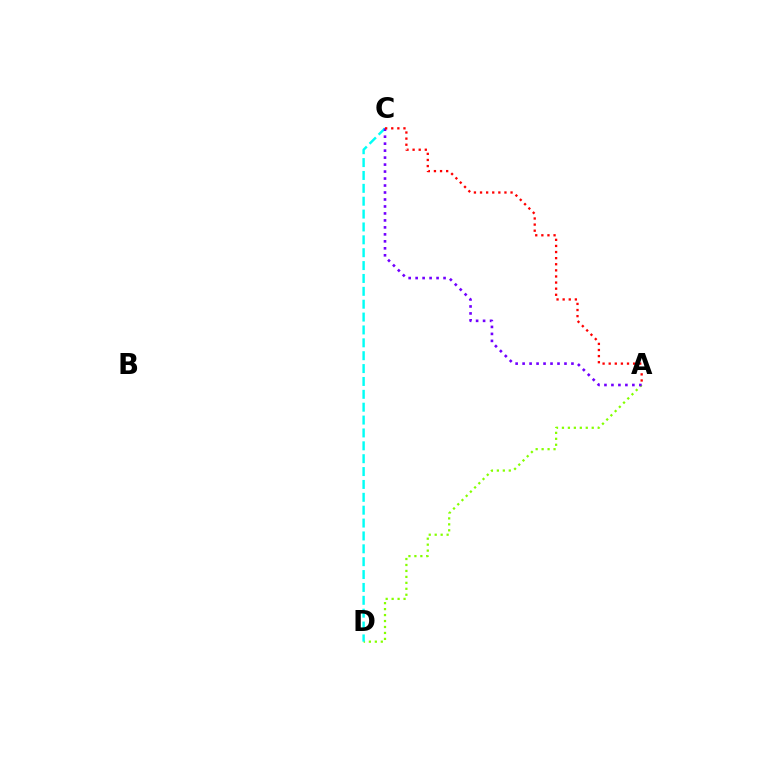{('A', 'D'): [{'color': '#84ff00', 'line_style': 'dotted', 'thickness': 1.62}], ('C', 'D'): [{'color': '#00fff6', 'line_style': 'dashed', 'thickness': 1.75}], ('A', 'C'): [{'color': '#7200ff', 'line_style': 'dotted', 'thickness': 1.9}, {'color': '#ff0000', 'line_style': 'dotted', 'thickness': 1.66}]}